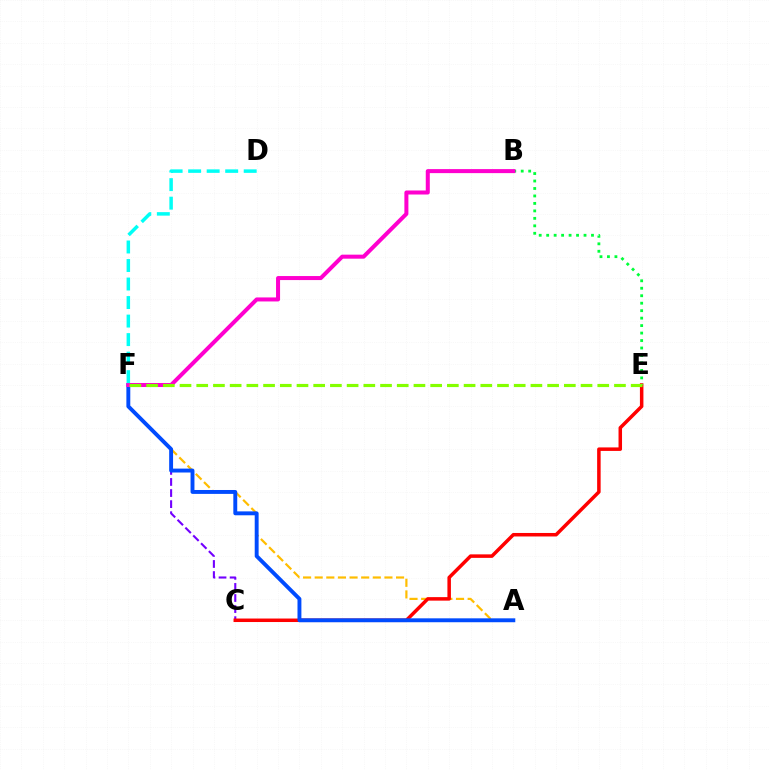{('A', 'F'): [{'color': '#7200ff', 'line_style': 'dashed', 'thickness': 1.51}, {'color': '#ffbd00', 'line_style': 'dashed', 'thickness': 1.58}, {'color': '#004bff', 'line_style': 'solid', 'thickness': 2.81}], ('C', 'E'): [{'color': '#ff0000', 'line_style': 'solid', 'thickness': 2.52}], ('B', 'E'): [{'color': '#00ff39', 'line_style': 'dotted', 'thickness': 2.03}], ('B', 'F'): [{'color': '#ff00cf', 'line_style': 'solid', 'thickness': 2.9}], ('D', 'F'): [{'color': '#00fff6', 'line_style': 'dashed', 'thickness': 2.52}], ('E', 'F'): [{'color': '#84ff00', 'line_style': 'dashed', 'thickness': 2.27}]}